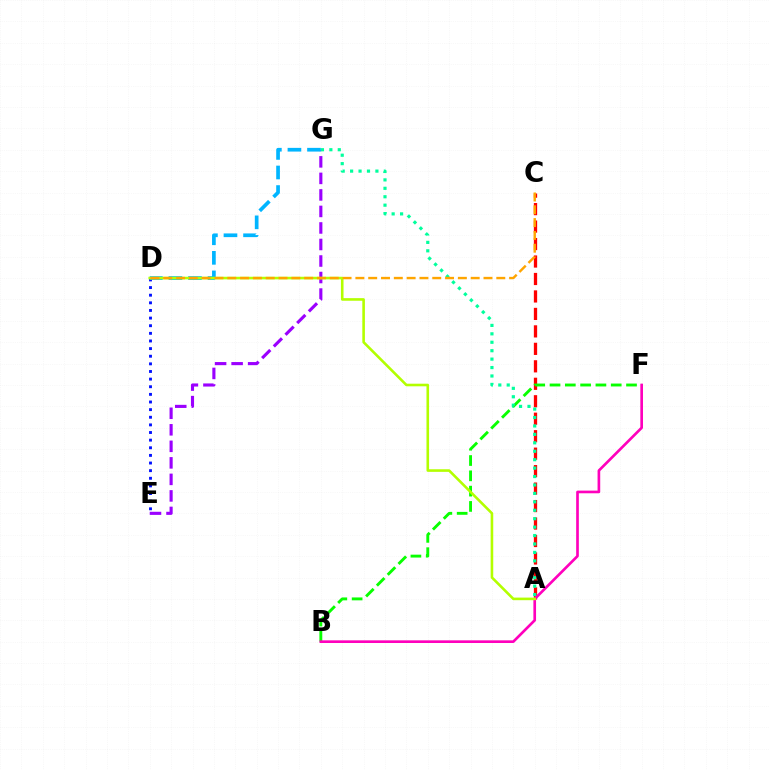{('E', 'G'): [{'color': '#9b00ff', 'line_style': 'dashed', 'thickness': 2.24}], ('D', 'E'): [{'color': '#0010ff', 'line_style': 'dotted', 'thickness': 2.07}], ('D', 'G'): [{'color': '#00b5ff', 'line_style': 'dashed', 'thickness': 2.66}], ('A', 'C'): [{'color': '#ff0000', 'line_style': 'dashed', 'thickness': 2.37}], ('B', 'F'): [{'color': '#08ff00', 'line_style': 'dashed', 'thickness': 2.08}, {'color': '#ff00bd', 'line_style': 'solid', 'thickness': 1.92}], ('A', 'D'): [{'color': '#b3ff00', 'line_style': 'solid', 'thickness': 1.87}], ('A', 'G'): [{'color': '#00ff9d', 'line_style': 'dotted', 'thickness': 2.29}], ('C', 'D'): [{'color': '#ffa500', 'line_style': 'dashed', 'thickness': 1.74}]}